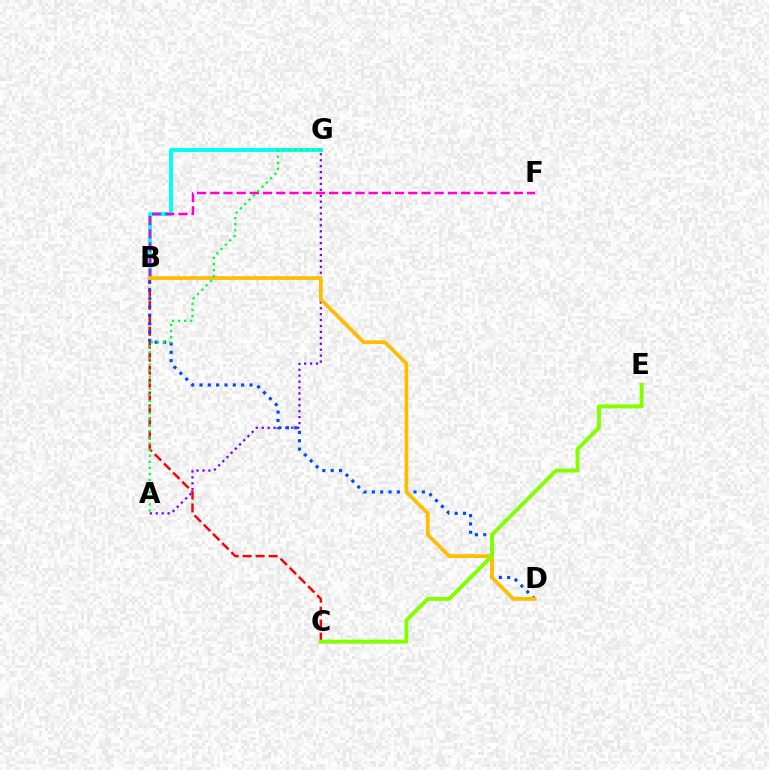{('B', 'C'): [{'color': '#ff0000', 'line_style': 'dashed', 'thickness': 1.76}], ('A', 'G'): [{'color': '#7200ff', 'line_style': 'dotted', 'thickness': 1.61}, {'color': '#00ff39', 'line_style': 'dotted', 'thickness': 1.65}], ('B', 'D'): [{'color': '#004bff', 'line_style': 'dotted', 'thickness': 2.26}, {'color': '#ffbd00', 'line_style': 'solid', 'thickness': 2.69}], ('B', 'G'): [{'color': '#00fff6', 'line_style': 'solid', 'thickness': 2.8}], ('B', 'F'): [{'color': '#ff00cf', 'line_style': 'dashed', 'thickness': 1.79}], ('C', 'E'): [{'color': '#84ff00', 'line_style': 'solid', 'thickness': 2.83}]}